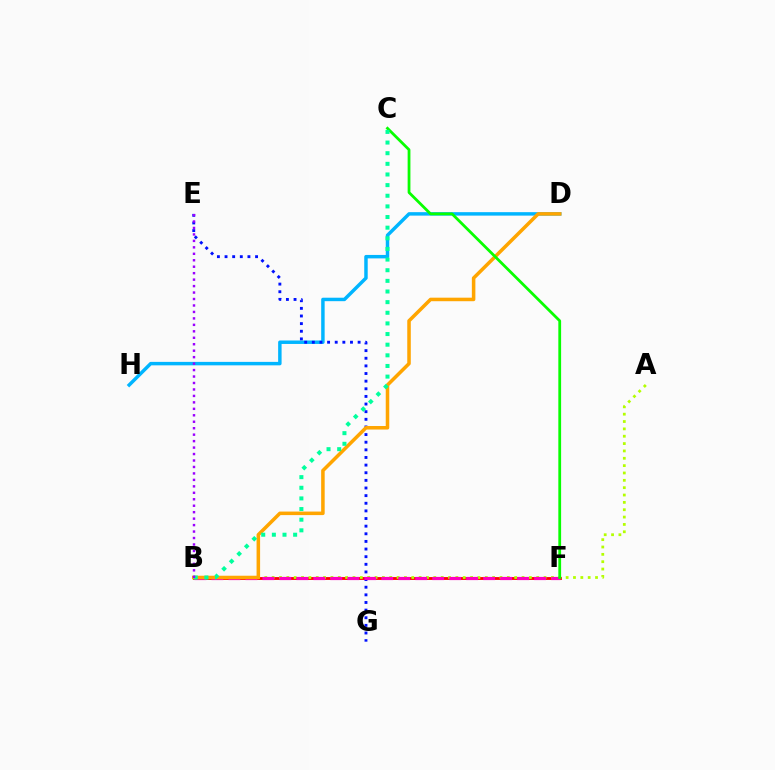{('B', 'F'): [{'color': '#ff0000', 'line_style': 'solid', 'thickness': 2.04}, {'color': '#ff00bd', 'line_style': 'dashed', 'thickness': 2.31}], ('D', 'H'): [{'color': '#00b5ff', 'line_style': 'solid', 'thickness': 2.49}], ('A', 'B'): [{'color': '#b3ff00', 'line_style': 'dotted', 'thickness': 2.0}], ('E', 'G'): [{'color': '#0010ff', 'line_style': 'dotted', 'thickness': 2.07}], ('B', 'D'): [{'color': '#ffa500', 'line_style': 'solid', 'thickness': 2.54}], ('C', 'F'): [{'color': '#08ff00', 'line_style': 'solid', 'thickness': 2.0}], ('B', 'C'): [{'color': '#00ff9d', 'line_style': 'dotted', 'thickness': 2.89}], ('B', 'E'): [{'color': '#9b00ff', 'line_style': 'dotted', 'thickness': 1.76}]}